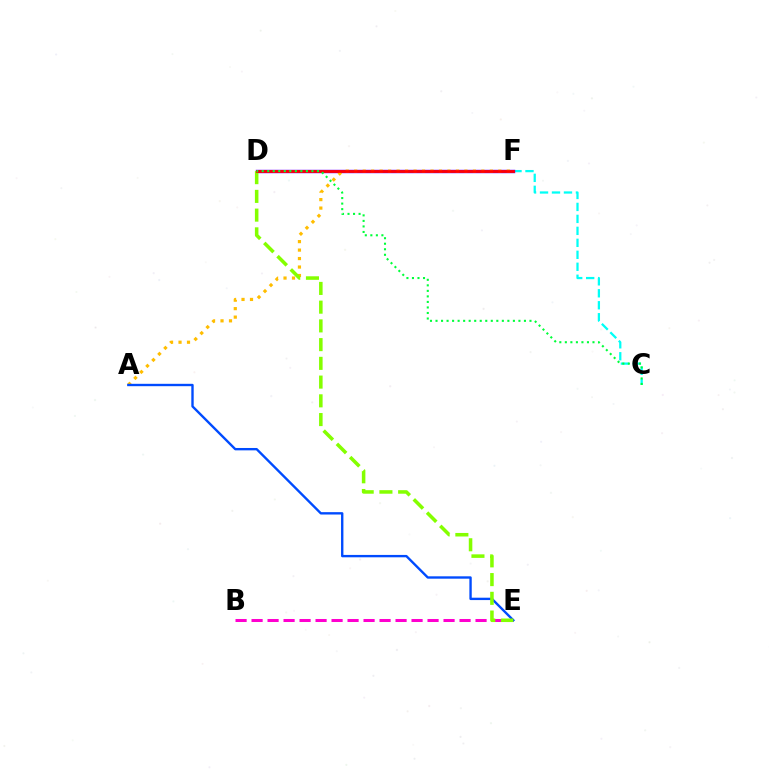{('C', 'F'): [{'color': '#00fff6', 'line_style': 'dashed', 'thickness': 1.63}], ('D', 'F'): [{'color': '#7200ff', 'line_style': 'solid', 'thickness': 2.47}, {'color': '#ff0000', 'line_style': 'solid', 'thickness': 1.99}], ('A', 'F'): [{'color': '#ffbd00', 'line_style': 'dotted', 'thickness': 2.3}], ('B', 'E'): [{'color': '#ff00cf', 'line_style': 'dashed', 'thickness': 2.17}], ('A', 'E'): [{'color': '#004bff', 'line_style': 'solid', 'thickness': 1.71}], ('D', 'E'): [{'color': '#84ff00', 'line_style': 'dashed', 'thickness': 2.55}], ('C', 'D'): [{'color': '#00ff39', 'line_style': 'dotted', 'thickness': 1.5}]}